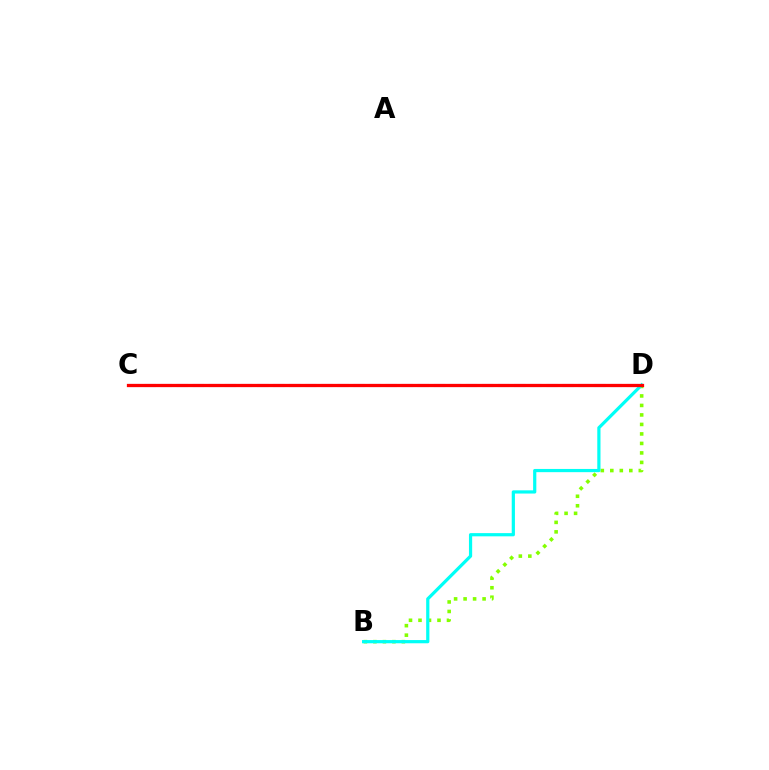{('B', 'D'): [{'color': '#84ff00', 'line_style': 'dotted', 'thickness': 2.58}, {'color': '#00fff6', 'line_style': 'solid', 'thickness': 2.31}], ('C', 'D'): [{'color': '#7200ff', 'line_style': 'dashed', 'thickness': 2.18}, {'color': '#ff0000', 'line_style': 'solid', 'thickness': 2.35}]}